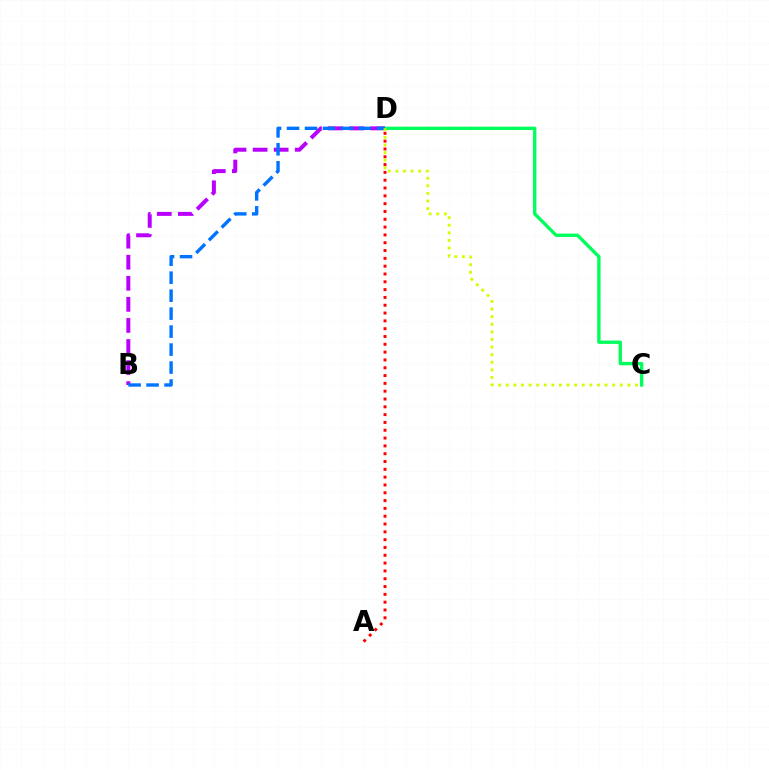{('B', 'D'): [{'color': '#b900ff', 'line_style': 'dashed', 'thickness': 2.86}, {'color': '#0074ff', 'line_style': 'dashed', 'thickness': 2.44}], ('A', 'D'): [{'color': '#ff0000', 'line_style': 'dotted', 'thickness': 2.12}], ('C', 'D'): [{'color': '#00ff5c', 'line_style': 'solid', 'thickness': 2.41}, {'color': '#d1ff00', 'line_style': 'dotted', 'thickness': 2.07}]}